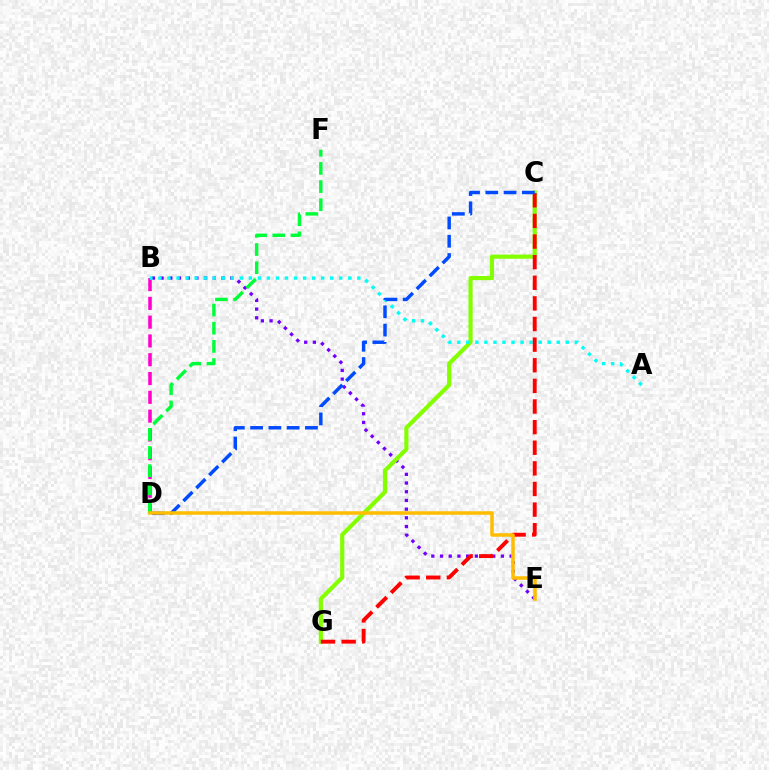{('B', 'E'): [{'color': '#7200ff', 'line_style': 'dotted', 'thickness': 2.36}], ('B', 'D'): [{'color': '#ff00cf', 'line_style': 'dashed', 'thickness': 2.55}], ('D', 'F'): [{'color': '#00ff39', 'line_style': 'dashed', 'thickness': 2.47}], ('C', 'G'): [{'color': '#84ff00', 'line_style': 'solid', 'thickness': 3.0}, {'color': '#ff0000', 'line_style': 'dashed', 'thickness': 2.8}], ('A', 'B'): [{'color': '#00fff6', 'line_style': 'dotted', 'thickness': 2.46}], ('C', 'D'): [{'color': '#004bff', 'line_style': 'dashed', 'thickness': 2.48}], ('D', 'E'): [{'color': '#ffbd00', 'line_style': 'solid', 'thickness': 2.53}]}